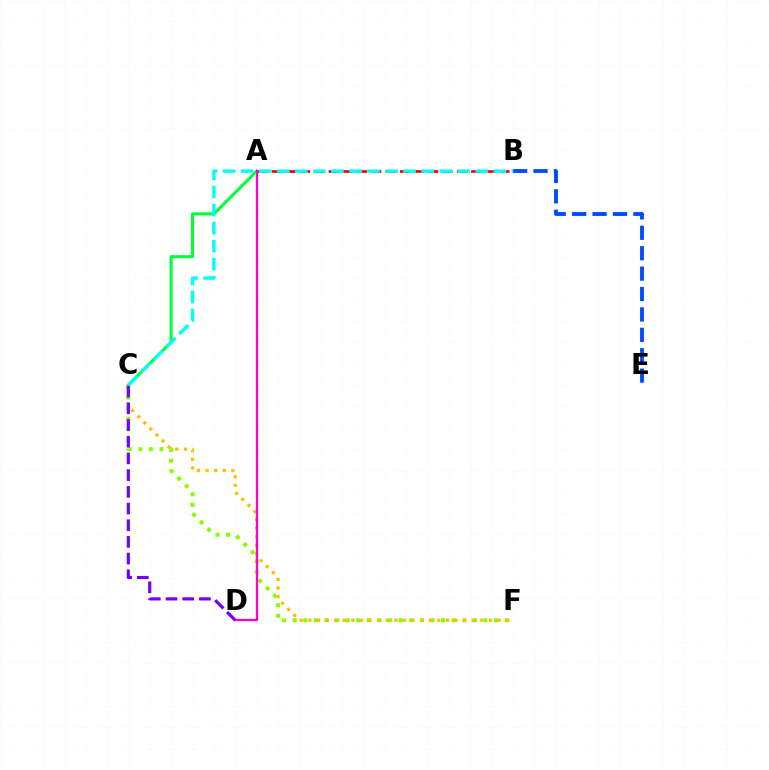{('C', 'F'): [{'color': '#84ff00', 'line_style': 'dotted', 'thickness': 2.88}, {'color': '#ffbd00', 'line_style': 'dotted', 'thickness': 2.34}], ('A', 'C'): [{'color': '#00ff39', 'line_style': 'solid', 'thickness': 2.19}], ('A', 'B'): [{'color': '#ff0000', 'line_style': 'dashed', 'thickness': 1.93}], ('B', 'E'): [{'color': '#004bff', 'line_style': 'dashed', 'thickness': 2.77}], ('A', 'D'): [{'color': '#ff00cf', 'line_style': 'solid', 'thickness': 1.64}], ('B', 'C'): [{'color': '#00fff6', 'line_style': 'dashed', 'thickness': 2.45}], ('C', 'D'): [{'color': '#7200ff', 'line_style': 'dashed', 'thickness': 2.27}]}